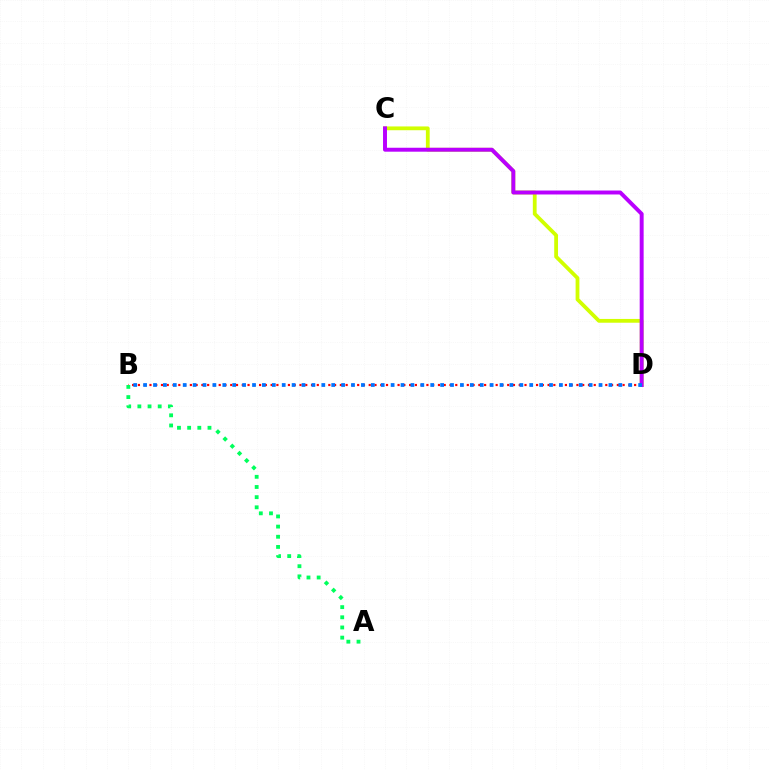{('C', 'D'): [{'color': '#d1ff00', 'line_style': 'solid', 'thickness': 2.73}, {'color': '#b900ff', 'line_style': 'solid', 'thickness': 2.84}], ('B', 'D'): [{'color': '#ff0000', 'line_style': 'dotted', 'thickness': 1.57}, {'color': '#0074ff', 'line_style': 'dotted', 'thickness': 2.69}], ('A', 'B'): [{'color': '#00ff5c', 'line_style': 'dotted', 'thickness': 2.76}]}